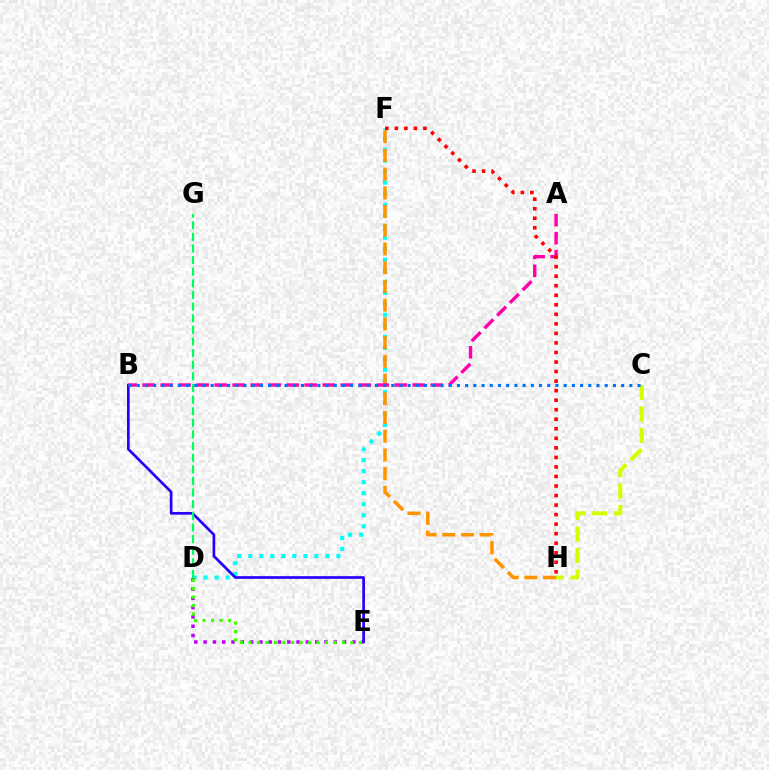{('C', 'H'): [{'color': '#d1ff00', 'line_style': 'dashed', 'thickness': 2.92}], ('D', 'F'): [{'color': '#00fff6', 'line_style': 'dotted', 'thickness': 2.99}], ('D', 'E'): [{'color': '#b900ff', 'line_style': 'dotted', 'thickness': 2.53}, {'color': '#3dff00', 'line_style': 'dotted', 'thickness': 2.31}], ('F', 'H'): [{'color': '#ff9400', 'line_style': 'dashed', 'thickness': 2.54}, {'color': '#ff0000', 'line_style': 'dotted', 'thickness': 2.59}], ('B', 'E'): [{'color': '#2500ff', 'line_style': 'solid', 'thickness': 1.93}], ('A', 'B'): [{'color': '#ff00ac', 'line_style': 'dashed', 'thickness': 2.45}], ('D', 'G'): [{'color': '#00ff5c', 'line_style': 'dashed', 'thickness': 1.58}], ('B', 'C'): [{'color': '#0074ff', 'line_style': 'dotted', 'thickness': 2.23}]}